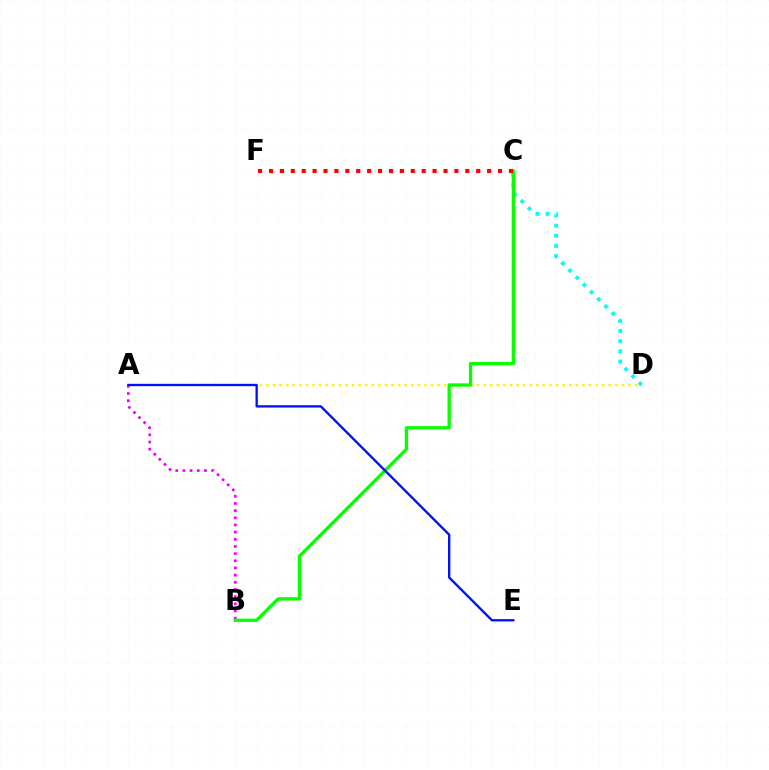{('A', 'D'): [{'color': '#fcf500', 'line_style': 'dotted', 'thickness': 1.79}], ('A', 'B'): [{'color': '#ee00ff', 'line_style': 'dotted', 'thickness': 1.95}], ('C', 'D'): [{'color': '#00fff6', 'line_style': 'dotted', 'thickness': 2.76}], ('B', 'C'): [{'color': '#08ff00', 'line_style': 'solid', 'thickness': 2.37}], ('C', 'F'): [{'color': '#ff0000', 'line_style': 'dotted', 'thickness': 2.96}], ('A', 'E'): [{'color': '#0010ff', 'line_style': 'solid', 'thickness': 1.68}]}